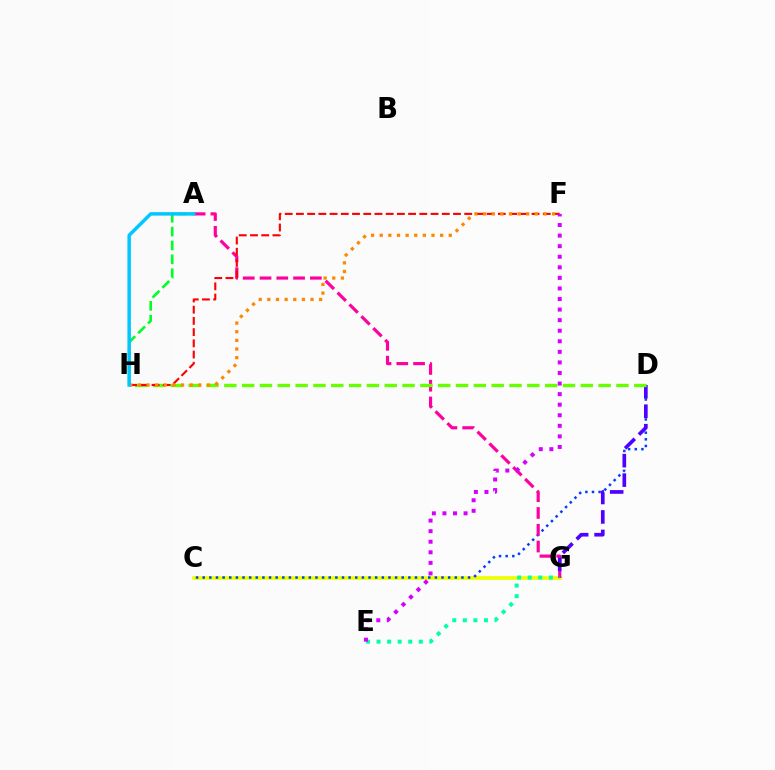{('C', 'G'): [{'color': '#eeff00', 'line_style': 'solid', 'thickness': 2.67}], ('C', 'D'): [{'color': '#003fff', 'line_style': 'dotted', 'thickness': 1.8}], ('A', 'G'): [{'color': '#ff00a0', 'line_style': 'dashed', 'thickness': 2.28}], ('D', 'G'): [{'color': '#4f00ff', 'line_style': 'dashed', 'thickness': 2.64}], ('D', 'H'): [{'color': '#66ff00', 'line_style': 'dashed', 'thickness': 2.42}], ('A', 'H'): [{'color': '#00ff27', 'line_style': 'dashed', 'thickness': 1.88}, {'color': '#00c7ff', 'line_style': 'solid', 'thickness': 2.5}], ('F', 'H'): [{'color': '#ff0000', 'line_style': 'dashed', 'thickness': 1.52}, {'color': '#ff8800', 'line_style': 'dotted', 'thickness': 2.34}], ('E', 'G'): [{'color': '#00ffaf', 'line_style': 'dotted', 'thickness': 2.87}], ('E', 'F'): [{'color': '#d600ff', 'line_style': 'dotted', 'thickness': 2.87}]}